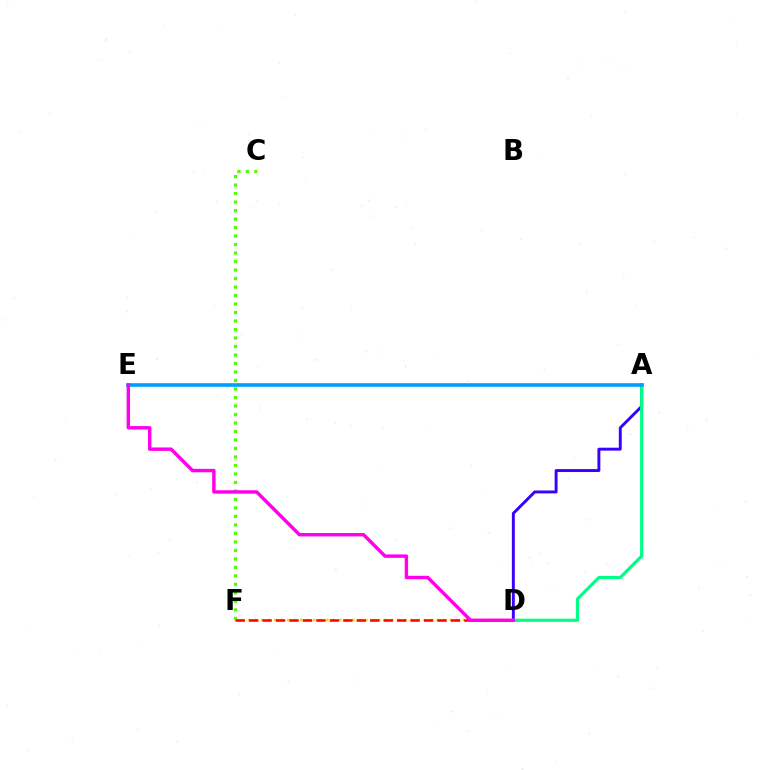{('C', 'F'): [{'color': '#4fff00', 'line_style': 'dotted', 'thickness': 2.31}], ('D', 'F'): [{'color': '#ffd500', 'line_style': 'dotted', 'thickness': 1.77}, {'color': '#ff0000', 'line_style': 'dashed', 'thickness': 1.83}], ('A', 'D'): [{'color': '#3700ff', 'line_style': 'solid', 'thickness': 2.1}, {'color': '#00ff86', 'line_style': 'solid', 'thickness': 2.3}], ('A', 'E'): [{'color': '#009eff', 'line_style': 'solid', 'thickness': 2.6}], ('D', 'E'): [{'color': '#ff00ed', 'line_style': 'solid', 'thickness': 2.47}]}